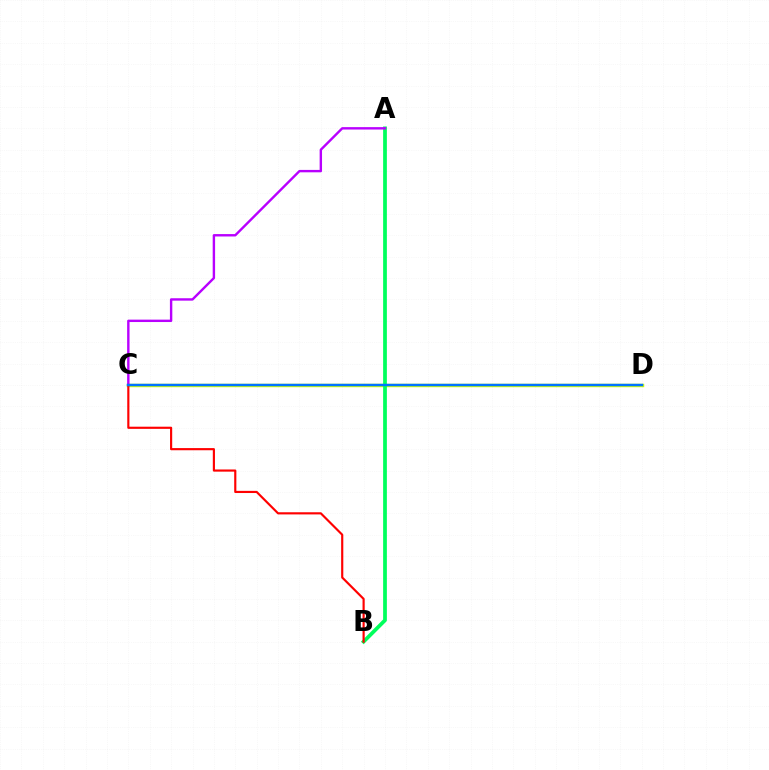{('C', 'D'): [{'color': '#d1ff00', 'line_style': 'solid', 'thickness': 2.48}, {'color': '#0074ff', 'line_style': 'solid', 'thickness': 1.77}], ('A', 'B'): [{'color': '#00ff5c', 'line_style': 'solid', 'thickness': 2.7}], ('A', 'C'): [{'color': '#b900ff', 'line_style': 'solid', 'thickness': 1.73}], ('B', 'C'): [{'color': '#ff0000', 'line_style': 'solid', 'thickness': 1.56}]}